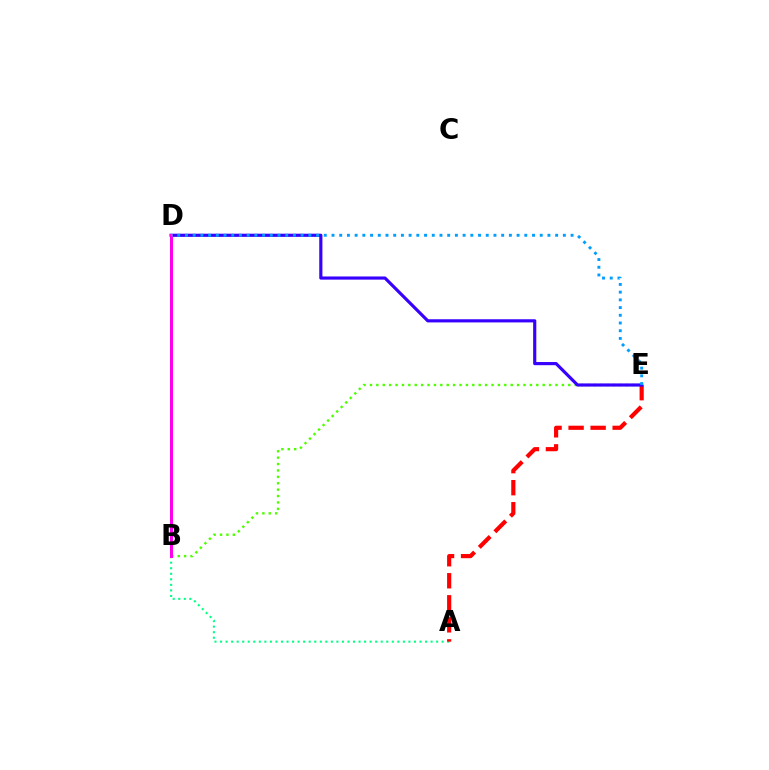{('A', 'B'): [{'color': '#00ff86', 'line_style': 'dotted', 'thickness': 1.51}], ('B', 'E'): [{'color': '#4fff00', 'line_style': 'dotted', 'thickness': 1.74}], ('B', 'D'): [{'color': '#ffd500', 'line_style': 'dashed', 'thickness': 2.15}, {'color': '#ff00ed', 'line_style': 'solid', 'thickness': 2.16}], ('A', 'E'): [{'color': '#ff0000', 'line_style': 'dashed', 'thickness': 2.99}], ('D', 'E'): [{'color': '#3700ff', 'line_style': 'solid', 'thickness': 2.27}, {'color': '#009eff', 'line_style': 'dotted', 'thickness': 2.1}]}